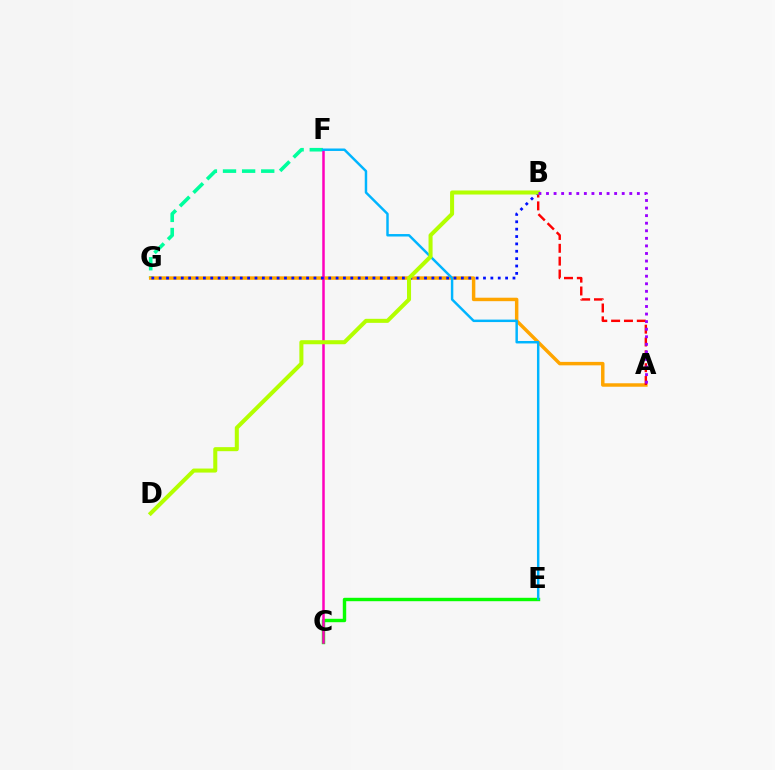{('F', 'G'): [{'color': '#00ff9d', 'line_style': 'dashed', 'thickness': 2.6}], ('A', 'G'): [{'color': '#ffa500', 'line_style': 'solid', 'thickness': 2.49}], ('C', 'E'): [{'color': '#08ff00', 'line_style': 'solid', 'thickness': 2.45}], ('C', 'F'): [{'color': '#ff00bd', 'line_style': 'solid', 'thickness': 1.8}], ('A', 'B'): [{'color': '#ff0000', 'line_style': 'dashed', 'thickness': 1.74}, {'color': '#9b00ff', 'line_style': 'dotted', 'thickness': 2.06}], ('B', 'G'): [{'color': '#0010ff', 'line_style': 'dotted', 'thickness': 2.0}], ('E', 'F'): [{'color': '#00b5ff', 'line_style': 'solid', 'thickness': 1.77}], ('B', 'D'): [{'color': '#b3ff00', 'line_style': 'solid', 'thickness': 2.91}]}